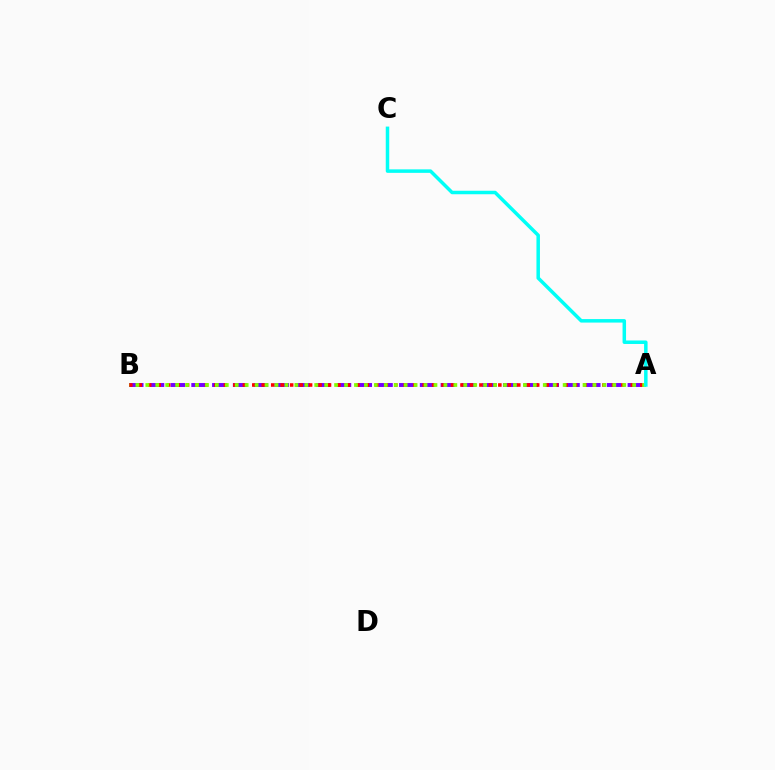{('A', 'B'): [{'color': '#7200ff', 'line_style': 'dashed', 'thickness': 2.82}, {'color': '#ff0000', 'line_style': 'dotted', 'thickness': 2.57}, {'color': '#84ff00', 'line_style': 'dotted', 'thickness': 2.7}], ('A', 'C'): [{'color': '#00fff6', 'line_style': 'solid', 'thickness': 2.51}]}